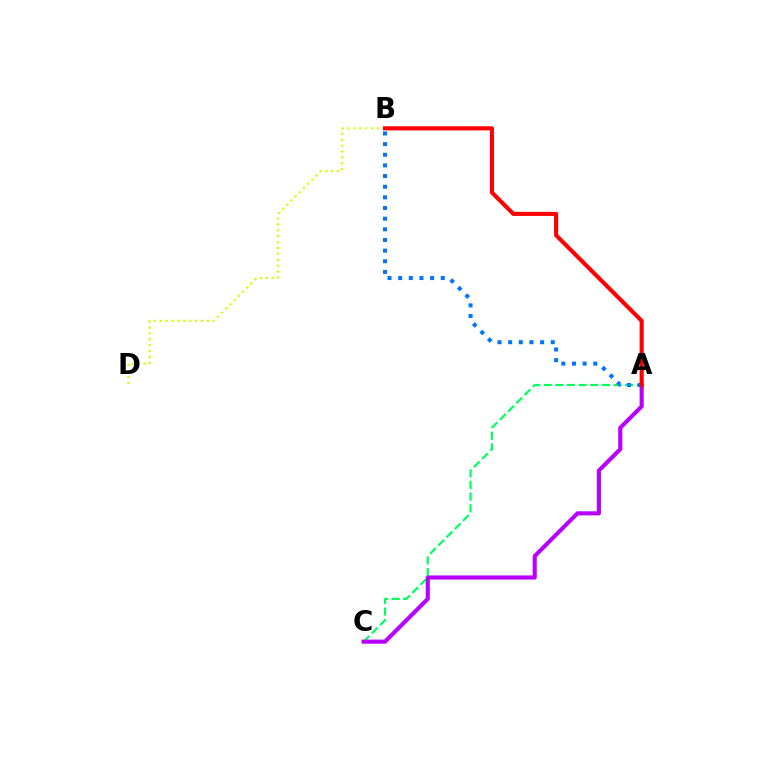{('A', 'C'): [{'color': '#00ff5c', 'line_style': 'dashed', 'thickness': 1.58}, {'color': '#b900ff', 'line_style': 'solid', 'thickness': 2.95}], ('B', 'D'): [{'color': '#d1ff00', 'line_style': 'dotted', 'thickness': 1.6}], ('A', 'B'): [{'color': '#0074ff', 'line_style': 'dotted', 'thickness': 2.89}, {'color': '#ff0000', 'line_style': 'solid', 'thickness': 2.95}]}